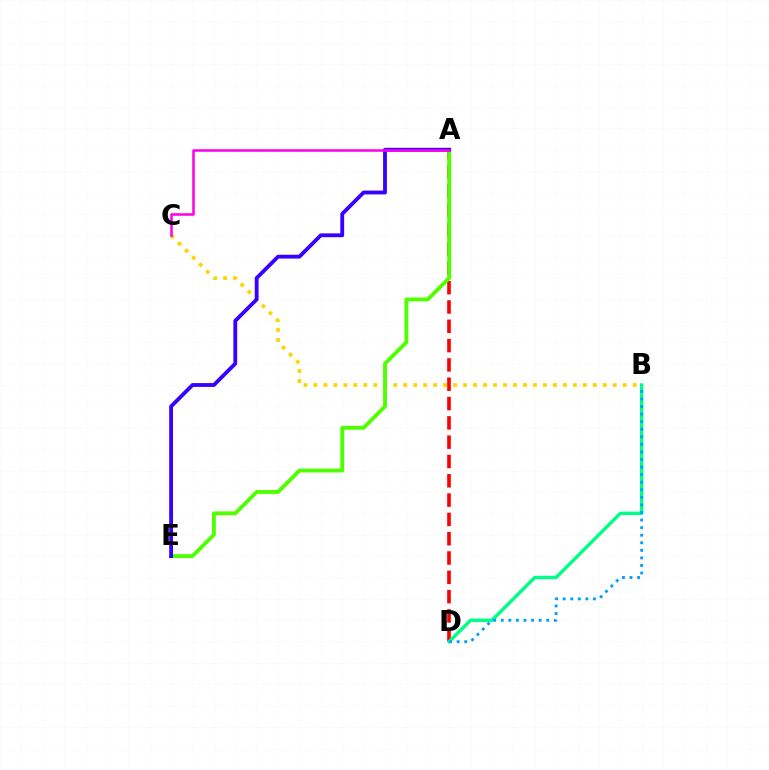{('A', 'D'): [{'color': '#ff0000', 'line_style': 'dashed', 'thickness': 2.62}], ('B', 'D'): [{'color': '#00ff86', 'line_style': 'solid', 'thickness': 2.47}, {'color': '#009eff', 'line_style': 'dotted', 'thickness': 2.06}], ('B', 'C'): [{'color': '#ffd500', 'line_style': 'dotted', 'thickness': 2.71}], ('A', 'E'): [{'color': '#4fff00', 'line_style': 'solid', 'thickness': 2.78}, {'color': '#3700ff', 'line_style': 'solid', 'thickness': 2.76}], ('A', 'C'): [{'color': '#ff00ed', 'line_style': 'solid', 'thickness': 1.84}]}